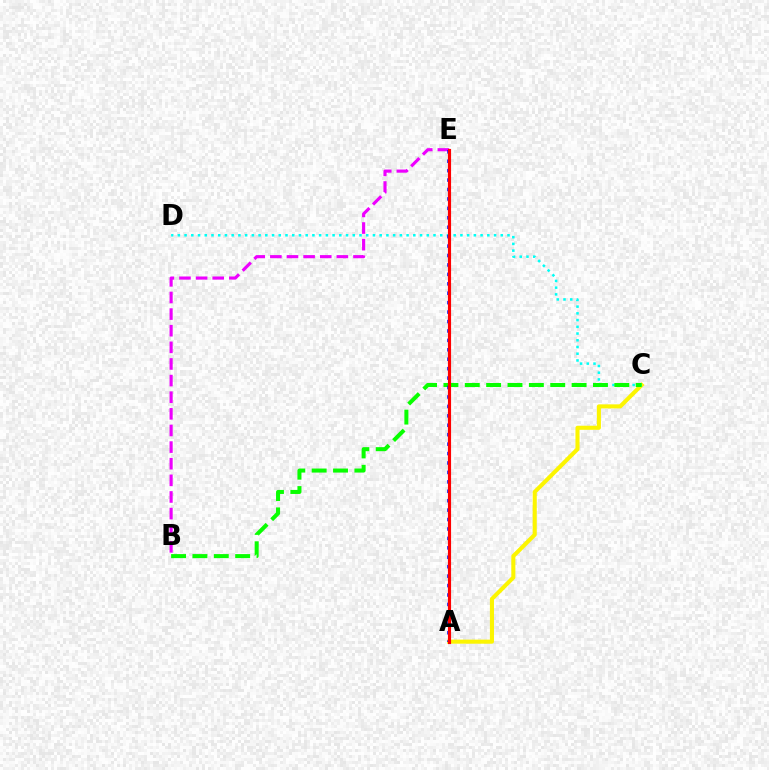{('A', 'C'): [{'color': '#fcf500', 'line_style': 'solid', 'thickness': 2.94}], ('C', 'D'): [{'color': '#00fff6', 'line_style': 'dotted', 'thickness': 1.83}], ('B', 'E'): [{'color': '#ee00ff', 'line_style': 'dashed', 'thickness': 2.26}], ('B', 'C'): [{'color': '#08ff00', 'line_style': 'dashed', 'thickness': 2.9}], ('A', 'E'): [{'color': '#0010ff', 'line_style': 'dotted', 'thickness': 2.56}, {'color': '#ff0000', 'line_style': 'solid', 'thickness': 2.26}]}